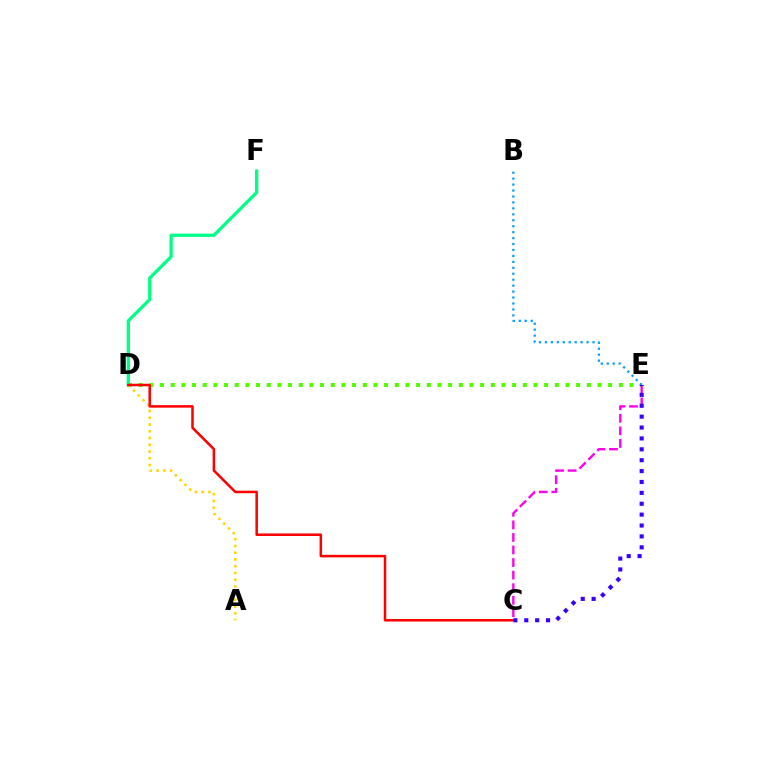{('D', 'E'): [{'color': '#4fff00', 'line_style': 'dotted', 'thickness': 2.9}], ('D', 'F'): [{'color': '#00ff86', 'line_style': 'solid', 'thickness': 2.37}], ('A', 'D'): [{'color': '#ffd500', 'line_style': 'dotted', 'thickness': 1.83}], ('C', 'E'): [{'color': '#ff00ed', 'line_style': 'dashed', 'thickness': 1.71}, {'color': '#3700ff', 'line_style': 'dotted', 'thickness': 2.96}], ('C', 'D'): [{'color': '#ff0000', 'line_style': 'solid', 'thickness': 1.82}], ('B', 'E'): [{'color': '#009eff', 'line_style': 'dotted', 'thickness': 1.62}]}